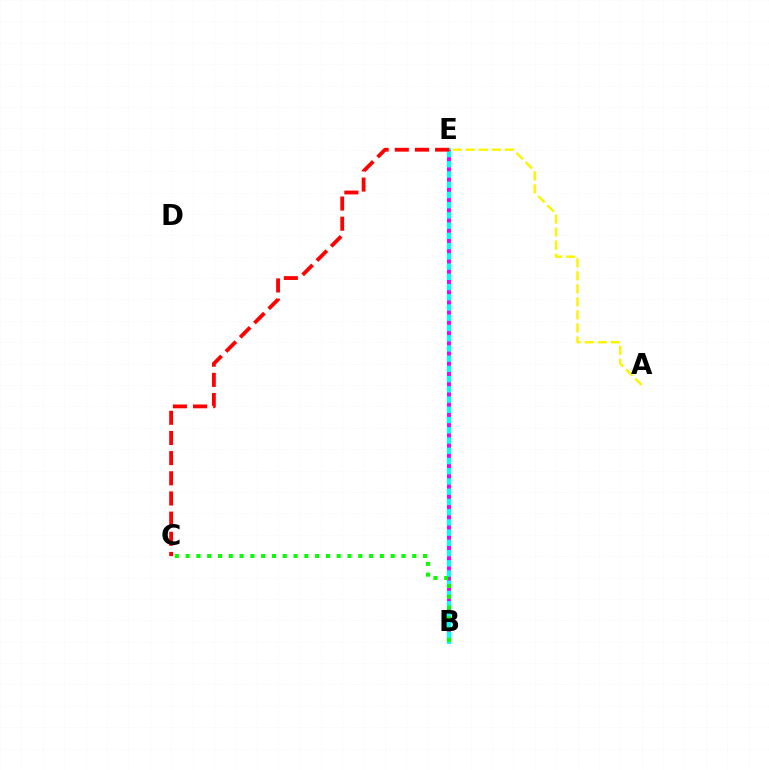{('B', 'E'): [{'color': '#0010ff', 'line_style': 'dashed', 'thickness': 1.86}, {'color': '#00fff6', 'line_style': 'solid', 'thickness': 2.98}, {'color': '#ee00ff', 'line_style': 'dotted', 'thickness': 2.78}], ('B', 'C'): [{'color': '#08ff00', 'line_style': 'dotted', 'thickness': 2.93}], ('A', 'E'): [{'color': '#fcf500', 'line_style': 'dashed', 'thickness': 1.77}], ('C', 'E'): [{'color': '#ff0000', 'line_style': 'dashed', 'thickness': 2.74}]}